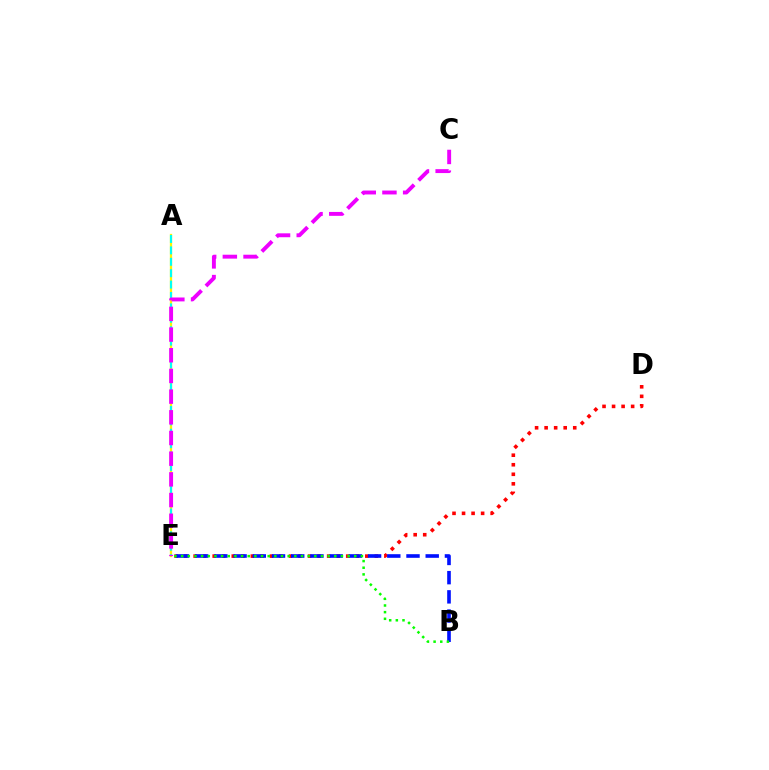{('D', 'E'): [{'color': '#ff0000', 'line_style': 'dotted', 'thickness': 2.59}], ('A', 'E'): [{'color': '#fcf500', 'line_style': 'solid', 'thickness': 1.64}, {'color': '#00fff6', 'line_style': 'dashed', 'thickness': 1.55}], ('C', 'E'): [{'color': '#ee00ff', 'line_style': 'dashed', 'thickness': 2.81}], ('B', 'E'): [{'color': '#0010ff', 'line_style': 'dashed', 'thickness': 2.61}, {'color': '#08ff00', 'line_style': 'dotted', 'thickness': 1.81}]}